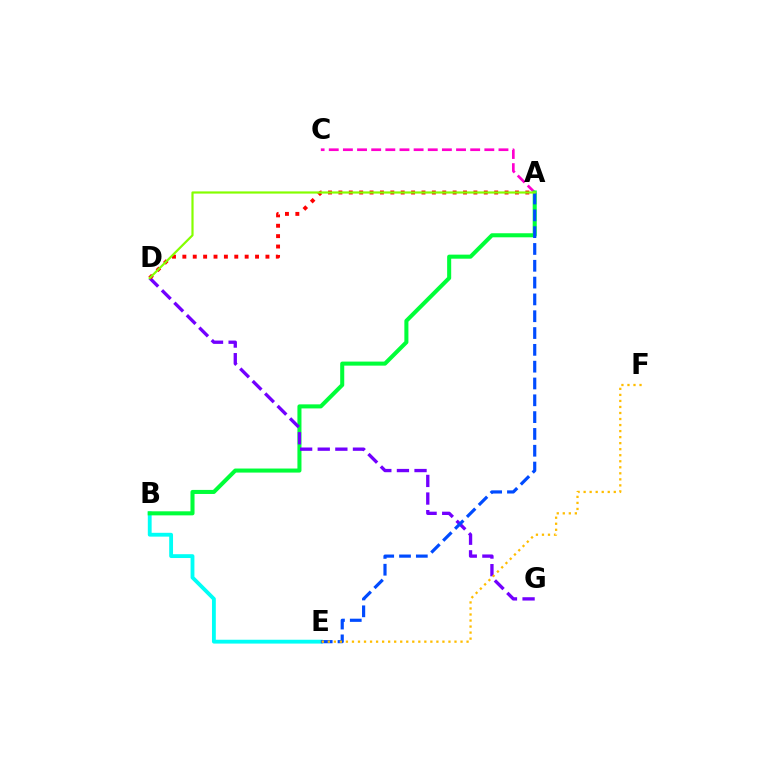{('B', 'E'): [{'color': '#00fff6', 'line_style': 'solid', 'thickness': 2.76}], ('A', 'C'): [{'color': '#ff00cf', 'line_style': 'dashed', 'thickness': 1.92}], ('A', 'B'): [{'color': '#00ff39', 'line_style': 'solid', 'thickness': 2.92}], ('D', 'G'): [{'color': '#7200ff', 'line_style': 'dashed', 'thickness': 2.39}], ('A', 'D'): [{'color': '#ff0000', 'line_style': 'dotted', 'thickness': 2.82}, {'color': '#84ff00', 'line_style': 'solid', 'thickness': 1.58}], ('A', 'E'): [{'color': '#004bff', 'line_style': 'dashed', 'thickness': 2.28}], ('E', 'F'): [{'color': '#ffbd00', 'line_style': 'dotted', 'thickness': 1.64}]}